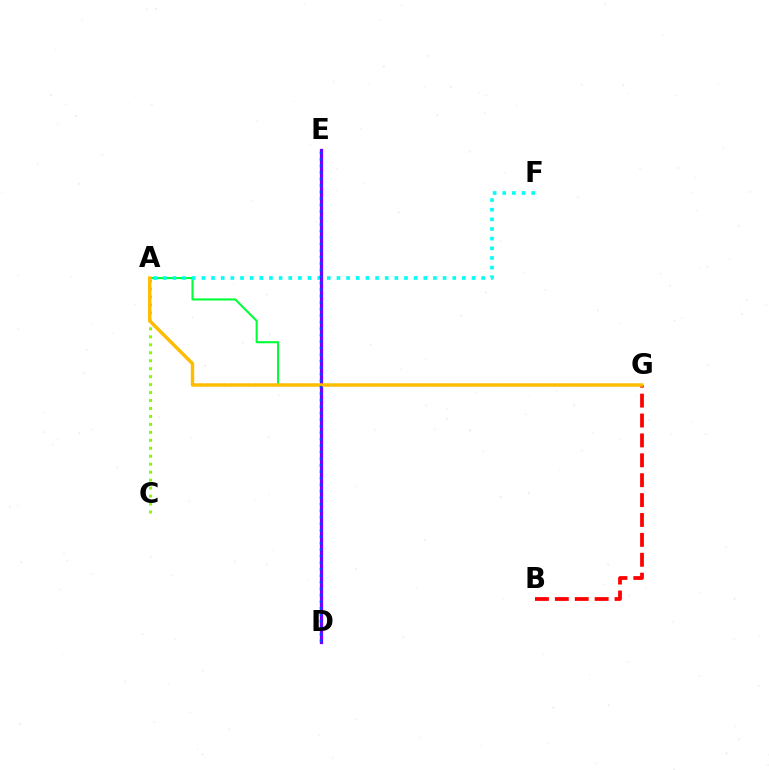{('A', 'G'): [{'color': '#ff00cf', 'line_style': 'dotted', 'thickness': 1.63}, {'color': '#00ff39', 'line_style': 'solid', 'thickness': 1.52}, {'color': '#ffbd00', 'line_style': 'solid', 'thickness': 2.45}], ('A', 'C'): [{'color': '#84ff00', 'line_style': 'dotted', 'thickness': 2.16}], ('A', 'F'): [{'color': '#00fff6', 'line_style': 'dotted', 'thickness': 2.62}], ('B', 'G'): [{'color': '#ff0000', 'line_style': 'dashed', 'thickness': 2.7}], ('D', 'E'): [{'color': '#7200ff', 'line_style': 'solid', 'thickness': 2.33}, {'color': '#004bff', 'line_style': 'dotted', 'thickness': 1.77}]}